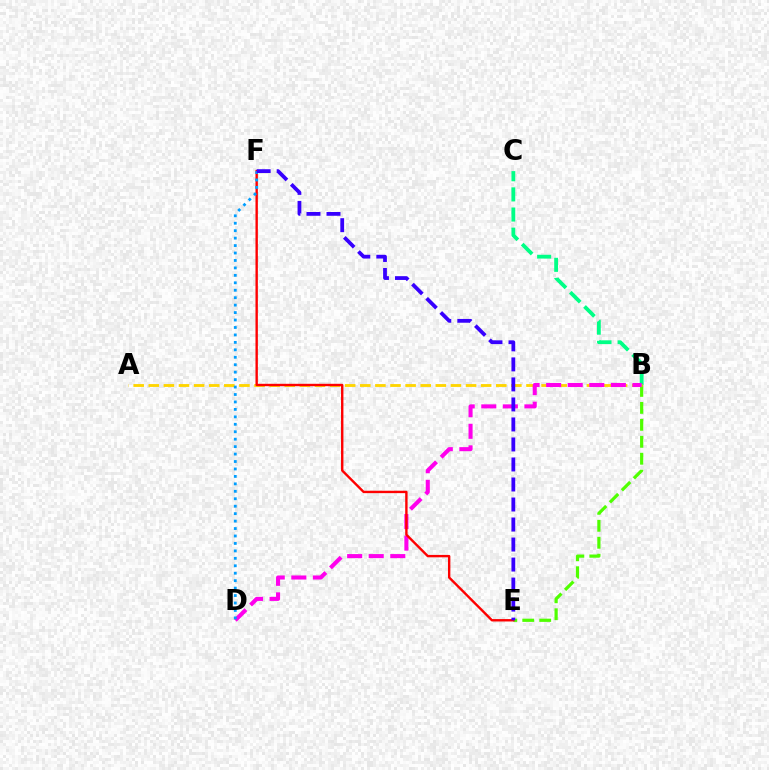{('B', 'C'): [{'color': '#00ff86', 'line_style': 'dashed', 'thickness': 2.74}], ('B', 'E'): [{'color': '#4fff00', 'line_style': 'dashed', 'thickness': 2.3}], ('A', 'B'): [{'color': '#ffd500', 'line_style': 'dashed', 'thickness': 2.05}], ('B', 'D'): [{'color': '#ff00ed', 'line_style': 'dashed', 'thickness': 2.93}], ('E', 'F'): [{'color': '#ff0000', 'line_style': 'solid', 'thickness': 1.72}, {'color': '#3700ff', 'line_style': 'dashed', 'thickness': 2.72}], ('D', 'F'): [{'color': '#009eff', 'line_style': 'dotted', 'thickness': 2.02}]}